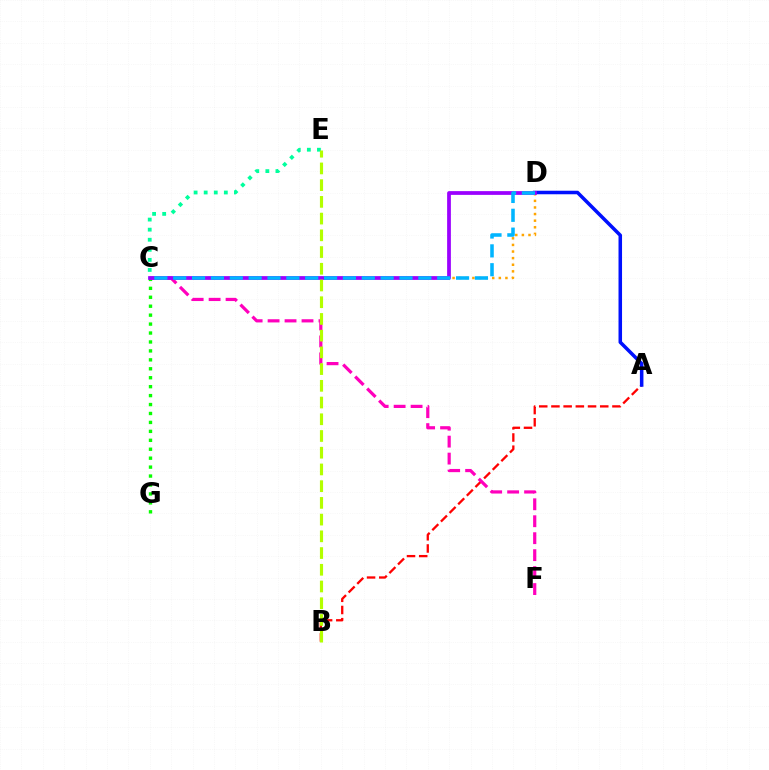{('C', 'E'): [{'color': '#00ff9d', 'line_style': 'dotted', 'thickness': 2.74}], ('C', 'G'): [{'color': '#08ff00', 'line_style': 'dotted', 'thickness': 2.43}], ('A', 'B'): [{'color': '#ff0000', 'line_style': 'dashed', 'thickness': 1.66}], ('C', 'D'): [{'color': '#ffa500', 'line_style': 'dotted', 'thickness': 1.8}, {'color': '#9b00ff', 'line_style': 'solid', 'thickness': 2.7}, {'color': '#00b5ff', 'line_style': 'dashed', 'thickness': 2.56}], ('A', 'D'): [{'color': '#0010ff', 'line_style': 'solid', 'thickness': 2.54}], ('C', 'F'): [{'color': '#ff00bd', 'line_style': 'dashed', 'thickness': 2.3}], ('B', 'E'): [{'color': '#b3ff00', 'line_style': 'dashed', 'thickness': 2.27}]}